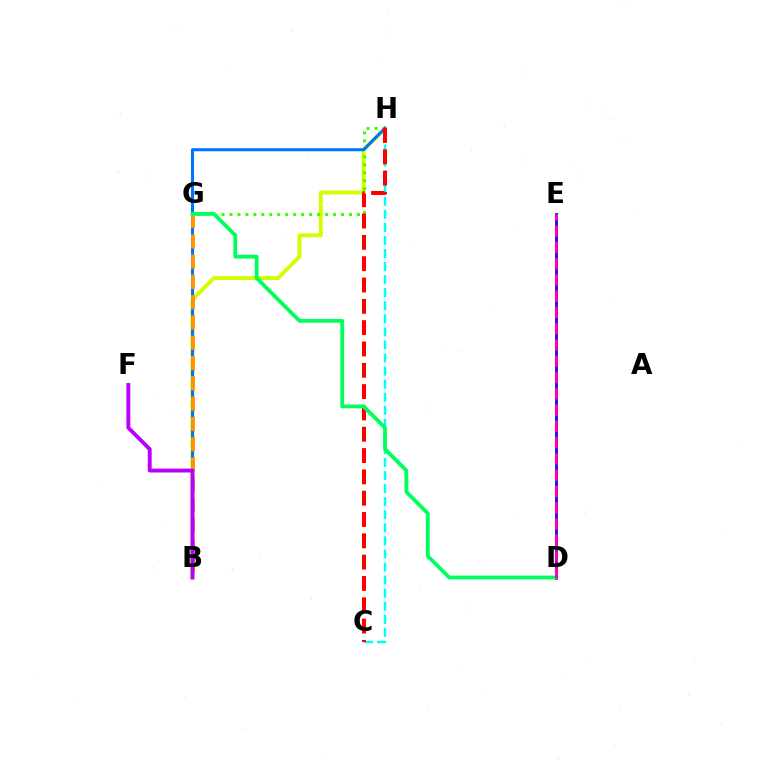{('C', 'H'): [{'color': '#00fff6', 'line_style': 'dashed', 'thickness': 1.77}, {'color': '#ff0000', 'line_style': 'dashed', 'thickness': 2.9}], ('B', 'H'): [{'color': '#d1ff00', 'line_style': 'solid', 'thickness': 2.82}, {'color': '#0074ff', 'line_style': 'solid', 'thickness': 2.2}], ('D', 'E'): [{'color': '#2500ff', 'line_style': 'solid', 'thickness': 2.02}, {'color': '#ff00ac', 'line_style': 'dashed', 'thickness': 2.21}], ('G', 'H'): [{'color': '#3dff00', 'line_style': 'dotted', 'thickness': 2.16}], ('B', 'G'): [{'color': '#ff9400', 'line_style': 'dashed', 'thickness': 2.76}], ('B', 'F'): [{'color': '#b900ff', 'line_style': 'solid', 'thickness': 2.8}], ('D', 'G'): [{'color': '#00ff5c', 'line_style': 'solid', 'thickness': 2.75}]}